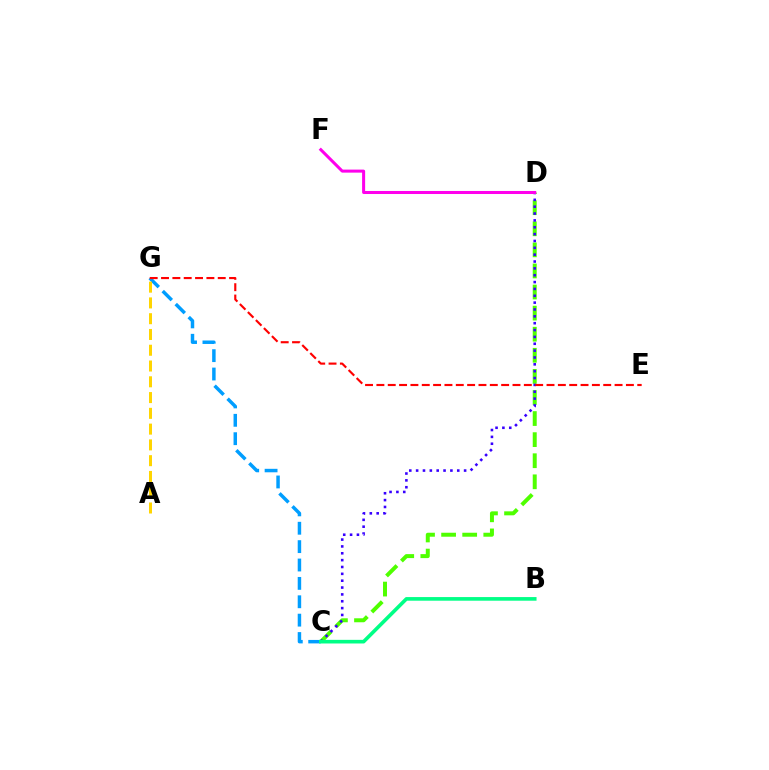{('C', 'D'): [{'color': '#4fff00', 'line_style': 'dashed', 'thickness': 2.86}, {'color': '#3700ff', 'line_style': 'dotted', 'thickness': 1.86}], ('C', 'G'): [{'color': '#009eff', 'line_style': 'dashed', 'thickness': 2.5}], ('D', 'F'): [{'color': '#ff00ed', 'line_style': 'solid', 'thickness': 2.18}], ('E', 'G'): [{'color': '#ff0000', 'line_style': 'dashed', 'thickness': 1.54}], ('B', 'C'): [{'color': '#00ff86', 'line_style': 'solid', 'thickness': 2.61}], ('A', 'G'): [{'color': '#ffd500', 'line_style': 'dashed', 'thickness': 2.14}]}